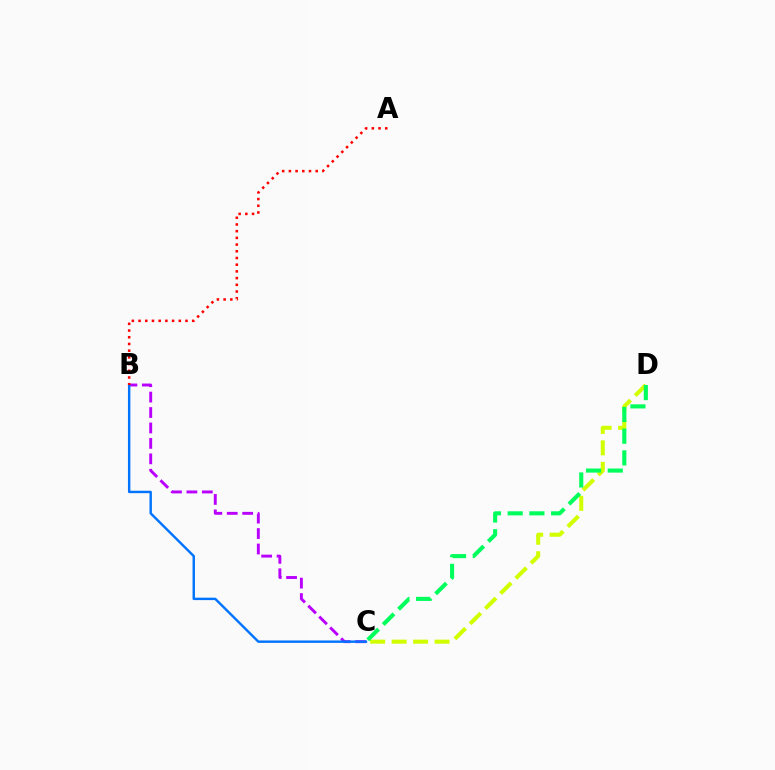{('C', 'D'): [{'color': '#d1ff00', 'line_style': 'dashed', 'thickness': 2.92}, {'color': '#00ff5c', 'line_style': 'dashed', 'thickness': 2.95}], ('B', 'C'): [{'color': '#b900ff', 'line_style': 'dashed', 'thickness': 2.1}, {'color': '#0074ff', 'line_style': 'solid', 'thickness': 1.75}], ('A', 'B'): [{'color': '#ff0000', 'line_style': 'dotted', 'thickness': 1.82}]}